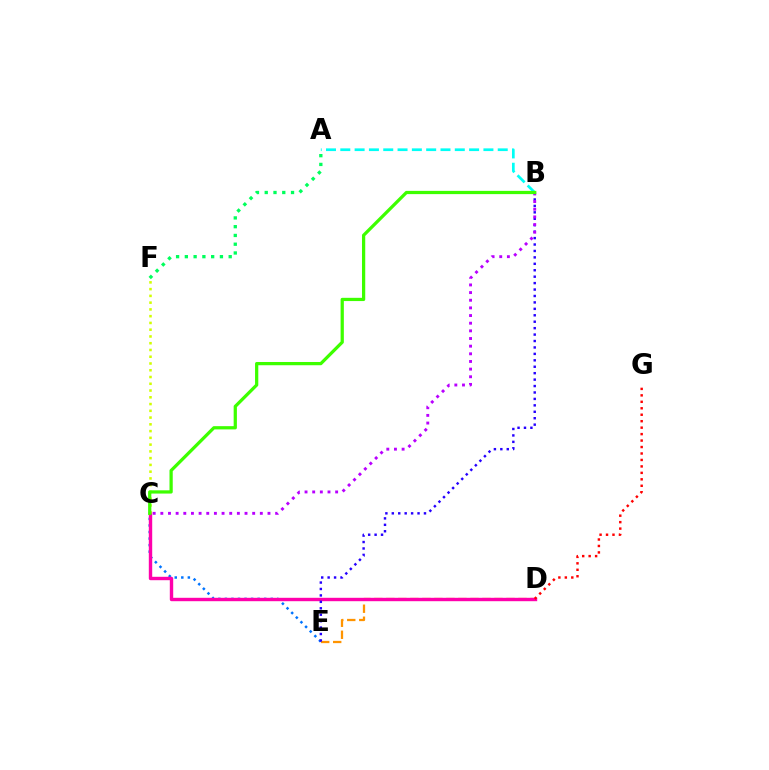{('A', 'F'): [{'color': '#00ff5c', 'line_style': 'dotted', 'thickness': 2.38}], ('C', 'E'): [{'color': '#0074ff', 'line_style': 'dotted', 'thickness': 1.78}], ('A', 'B'): [{'color': '#00fff6', 'line_style': 'dashed', 'thickness': 1.94}], ('D', 'E'): [{'color': '#ff9400', 'line_style': 'dashed', 'thickness': 1.63}], ('C', 'D'): [{'color': '#ff00ac', 'line_style': 'solid', 'thickness': 2.45}], ('C', 'F'): [{'color': '#d1ff00', 'line_style': 'dotted', 'thickness': 1.84}], ('B', 'E'): [{'color': '#2500ff', 'line_style': 'dotted', 'thickness': 1.75}], ('D', 'G'): [{'color': '#ff0000', 'line_style': 'dotted', 'thickness': 1.75}], ('B', 'C'): [{'color': '#b900ff', 'line_style': 'dotted', 'thickness': 2.08}, {'color': '#3dff00', 'line_style': 'solid', 'thickness': 2.34}]}